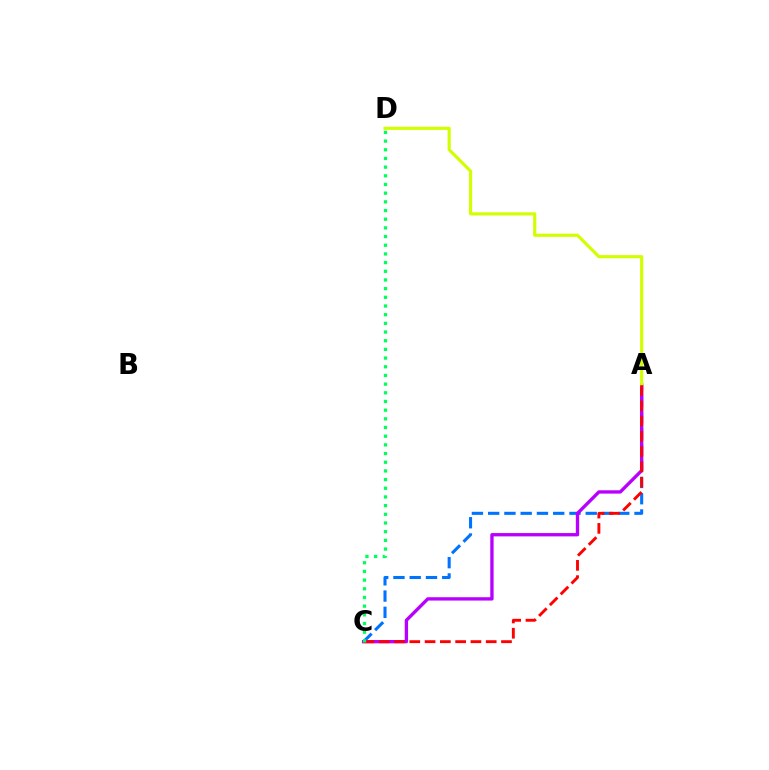{('A', 'C'): [{'color': '#0074ff', 'line_style': 'dashed', 'thickness': 2.21}, {'color': '#b900ff', 'line_style': 'solid', 'thickness': 2.4}, {'color': '#ff0000', 'line_style': 'dashed', 'thickness': 2.08}], ('A', 'D'): [{'color': '#d1ff00', 'line_style': 'solid', 'thickness': 2.26}], ('C', 'D'): [{'color': '#00ff5c', 'line_style': 'dotted', 'thickness': 2.36}]}